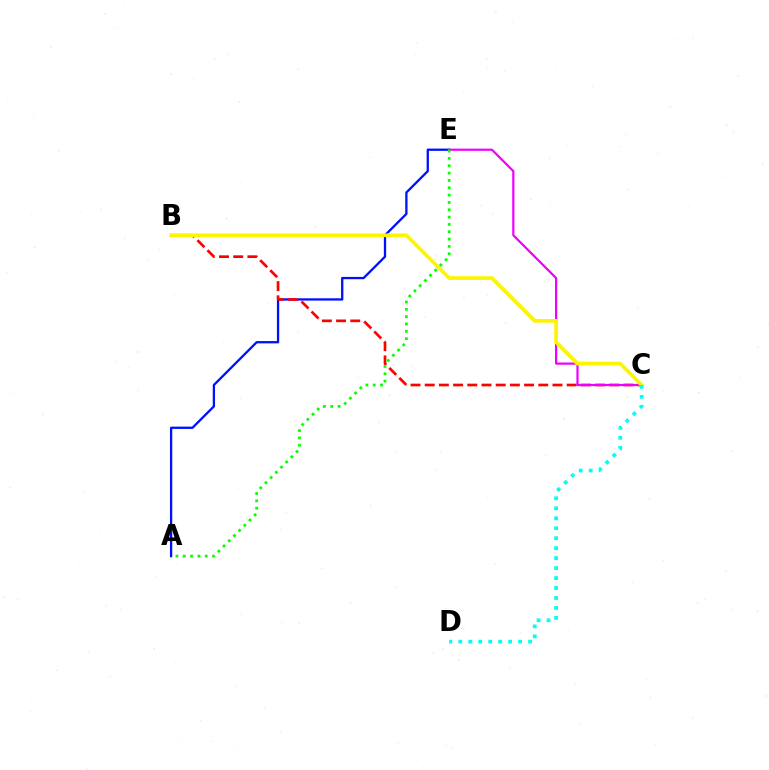{('A', 'E'): [{'color': '#0010ff', 'line_style': 'solid', 'thickness': 1.65}, {'color': '#08ff00', 'line_style': 'dotted', 'thickness': 1.99}], ('B', 'C'): [{'color': '#ff0000', 'line_style': 'dashed', 'thickness': 1.93}, {'color': '#fcf500', 'line_style': 'solid', 'thickness': 2.67}], ('C', 'E'): [{'color': '#ee00ff', 'line_style': 'solid', 'thickness': 1.59}], ('C', 'D'): [{'color': '#00fff6', 'line_style': 'dotted', 'thickness': 2.71}]}